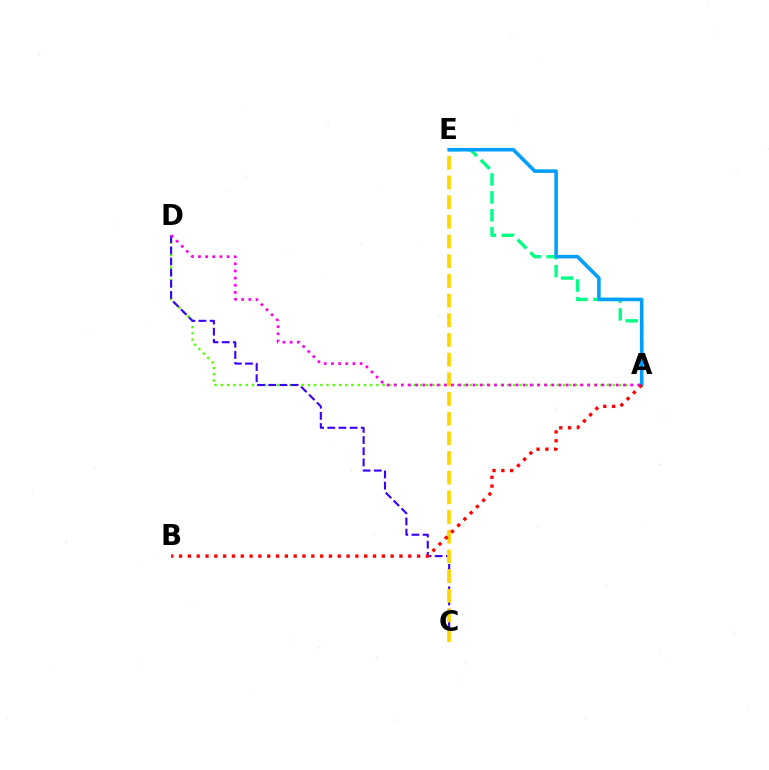{('A', 'D'): [{'color': '#4fff00', 'line_style': 'dotted', 'thickness': 1.69}, {'color': '#ff00ed', 'line_style': 'dotted', 'thickness': 1.95}], ('A', 'E'): [{'color': '#00ff86', 'line_style': 'dashed', 'thickness': 2.43}, {'color': '#009eff', 'line_style': 'solid', 'thickness': 2.55}], ('C', 'D'): [{'color': '#3700ff', 'line_style': 'dashed', 'thickness': 1.52}], ('C', 'E'): [{'color': '#ffd500', 'line_style': 'dashed', 'thickness': 2.67}], ('A', 'B'): [{'color': '#ff0000', 'line_style': 'dotted', 'thickness': 2.4}]}